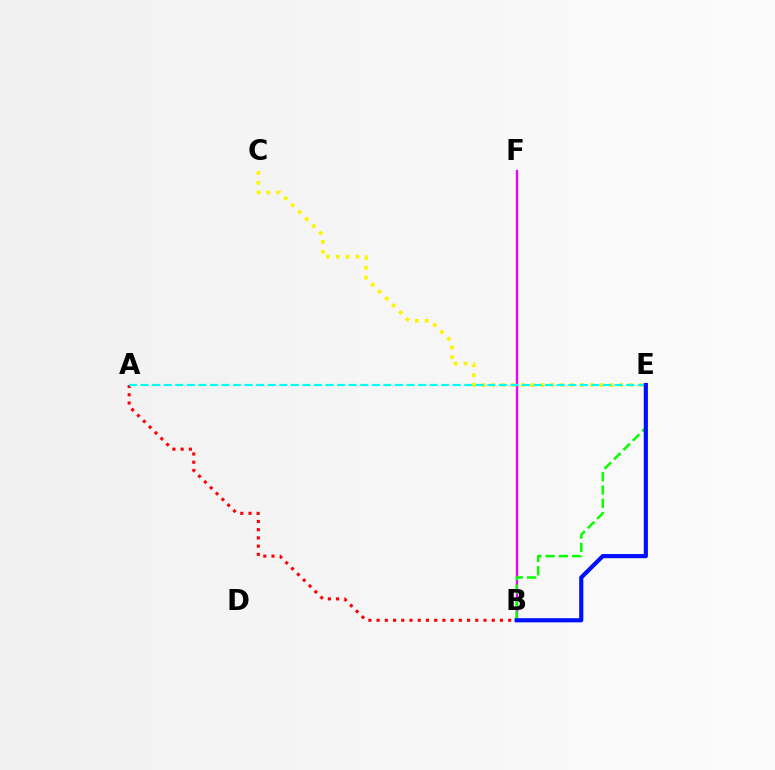{('B', 'F'): [{'color': '#ee00ff', 'line_style': 'solid', 'thickness': 1.69}], ('C', 'E'): [{'color': '#fcf500', 'line_style': 'dotted', 'thickness': 2.68}], ('B', 'E'): [{'color': '#08ff00', 'line_style': 'dashed', 'thickness': 1.8}, {'color': '#0010ff', 'line_style': 'solid', 'thickness': 2.99}], ('A', 'B'): [{'color': '#ff0000', 'line_style': 'dotted', 'thickness': 2.23}], ('A', 'E'): [{'color': '#00fff6', 'line_style': 'dashed', 'thickness': 1.57}]}